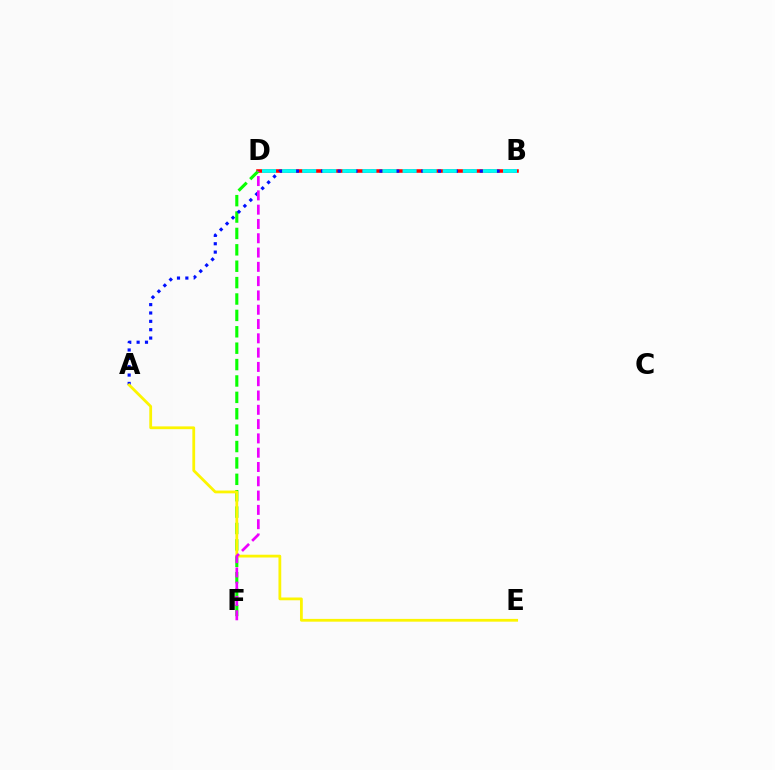{('B', 'D'): [{'color': '#ff0000', 'line_style': 'solid', 'thickness': 2.56}, {'color': '#00fff6', 'line_style': 'dashed', 'thickness': 2.73}], ('D', 'F'): [{'color': '#08ff00', 'line_style': 'dashed', 'thickness': 2.23}, {'color': '#ee00ff', 'line_style': 'dashed', 'thickness': 1.94}], ('A', 'B'): [{'color': '#0010ff', 'line_style': 'dotted', 'thickness': 2.27}], ('A', 'E'): [{'color': '#fcf500', 'line_style': 'solid', 'thickness': 2.01}]}